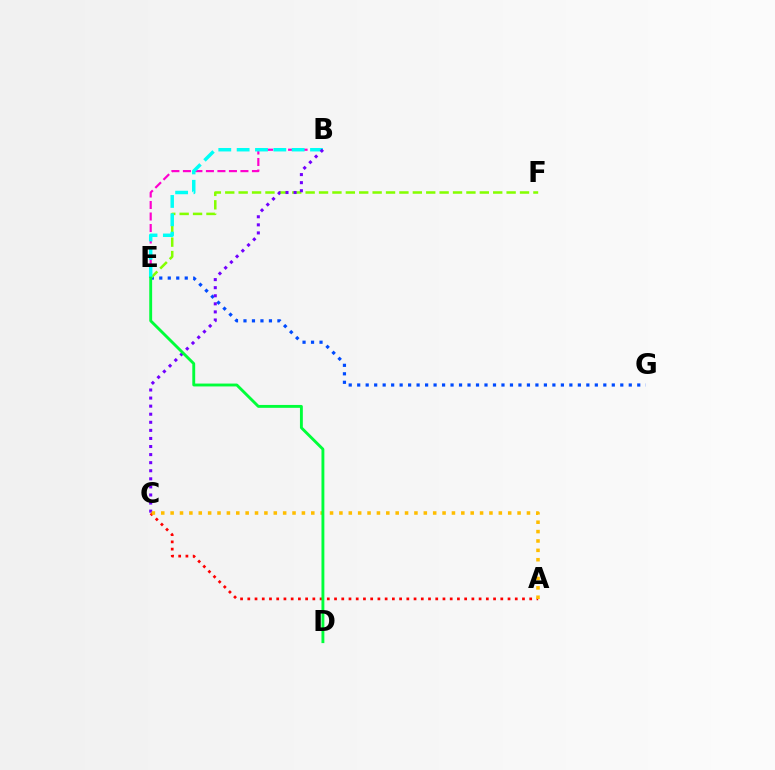{('E', 'G'): [{'color': '#004bff', 'line_style': 'dotted', 'thickness': 2.31}], ('A', 'C'): [{'color': '#ff0000', 'line_style': 'dotted', 'thickness': 1.96}, {'color': '#ffbd00', 'line_style': 'dotted', 'thickness': 2.55}], ('E', 'F'): [{'color': '#84ff00', 'line_style': 'dashed', 'thickness': 1.82}], ('B', 'E'): [{'color': '#ff00cf', 'line_style': 'dashed', 'thickness': 1.56}, {'color': '#00fff6', 'line_style': 'dashed', 'thickness': 2.49}], ('B', 'C'): [{'color': '#7200ff', 'line_style': 'dotted', 'thickness': 2.19}], ('D', 'E'): [{'color': '#00ff39', 'line_style': 'solid', 'thickness': 2.07}]}